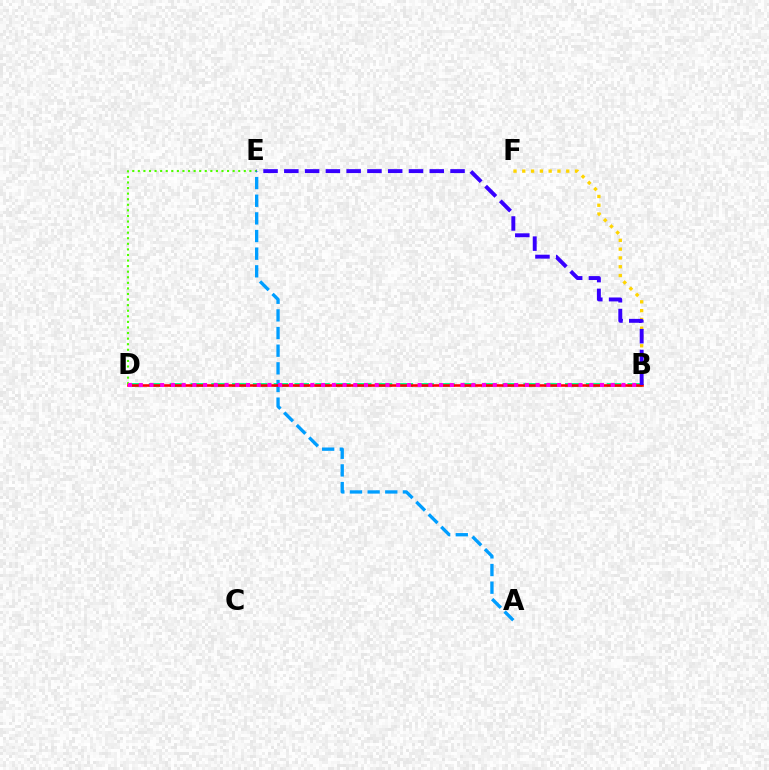{('B', 'F'): [{'color': '#ffd500', 'line_style': 'dotted', 'thickness': 2.39}], ('D', 'E'): [{'color': '#4fff00', 'line_style': 'dotted', 'thickness': 1.52}], ('B', 'D'): [{'color': '#00ff86', 'line_style': 'dashed', 'thickness': 2.83}, {'color': '#ff0000', 'line_style': 'solid', 'thickness': 1.85}, {'color': '#ff00ed', 'line_style': 'dotted', 'thickness': 2.91}], ('A', 'E'): [{'color': '#009eff', 'line_style': 'dashed', 'thickness': 2.4}], ('B', 'E'): [{'color': '#3700ff', 'line_style': 'dashed', 'thickness': 2.82}]}